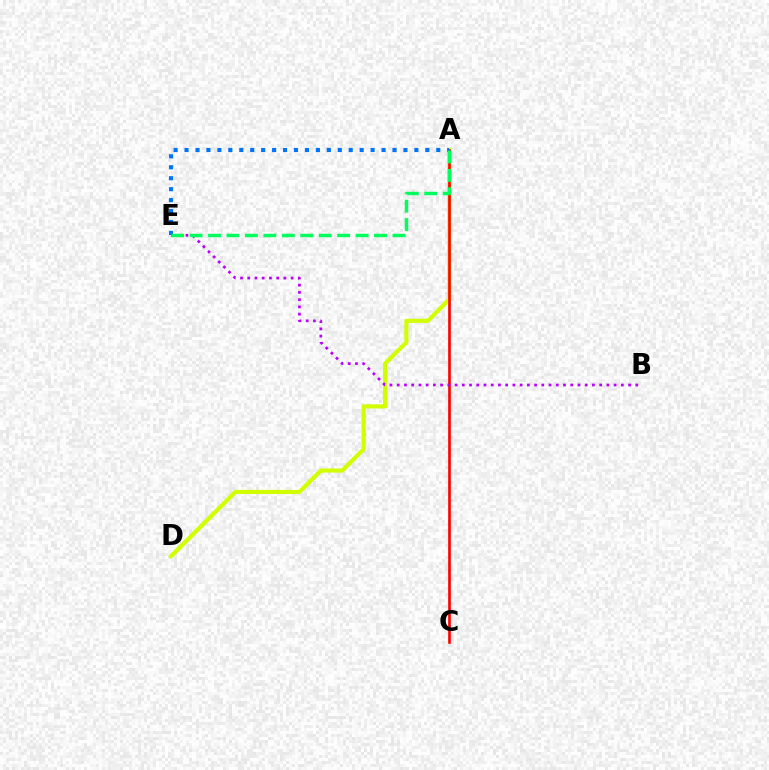{('A', 'D'): [{'color': '#d1ff00', 'line_style': 'solid', 'thickness': 2.98}], ('A', 'C'): [{'color': '#ff0000', 'line_style': 'solid', 'thickness': 1.91}], ('B', 'E'): [{'color': '#b900ff', 'line_style': 'dotted', 'thickness': 1.96}], ('A', 'E'): [{'color': '#0074ff', 'line_style': 'dotted', 'thickness': 2.97}, {'color': '#00ff5c', 'line_style': 'dashed', 'thickness': 2.51}]}